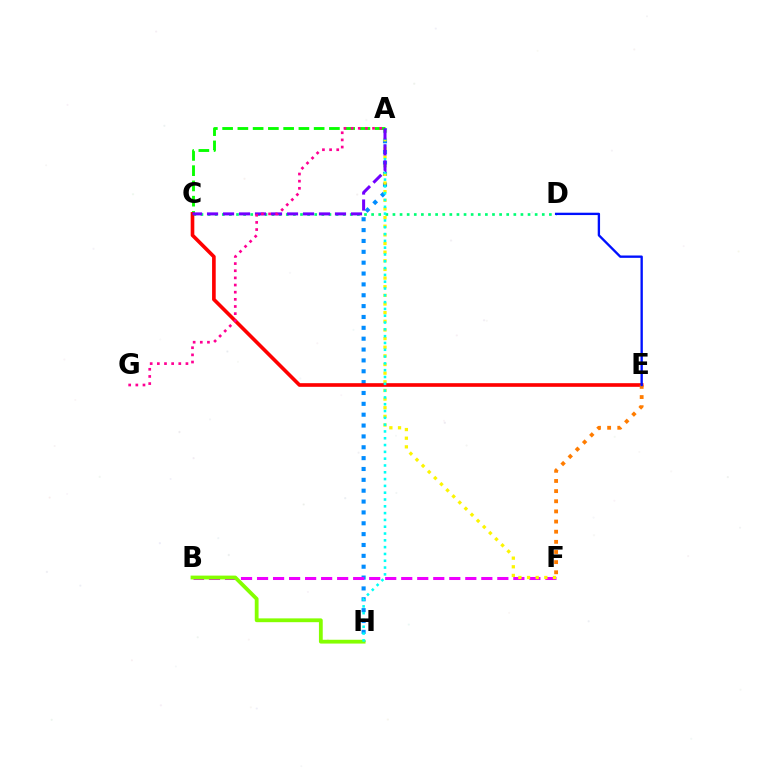{('A', 'H'): [{'color': '#008cff', 'line_style': 'dotted', 'thickness': 2.95}, {'color': '#00fff6', 'line_style': 'dotted', 'thickness': 1.85}], ('B', 'F'): [{'color': '#ee00ff', 'line_style': 'dashed', 'thickness': 2.18}], ('C', 'D'): [{'color': '#00ff74', 'line_style': 'dotted', 'thickness': 1.93}], ('A', 'F'): [{'color': '#fcf500', 'line_style': 'dotted', 'thickness': 2.35}], ('A', 'C'): [{'color': '#08ff00', 'line_style': 'dashed', 'thickness': 2.07}, {'color': '#7200ff', 'line_style': 'dashed', 'thickness': 2.17}], ('B', 'H'): [{'color': '#84ff00', 'line_style': 'solid', 'thickness': 2.74}], ('C', 'E'): [{'color': '#ff0000', 'line_style': 'solid', 'thickness': 2.62}], ('E', 'F'): [{'color': '#ff7c00', 'line_style': 'dotted', 'thickness': 2.76}], ('D', 'E'): [{'color': '#0010ff', 'line_style': 'solid', 'thickness': 1.69}], ('A', 'G'): [{'color': '#ff0094', 'line_style': 'dotted', 'thickness': 1.94}]}